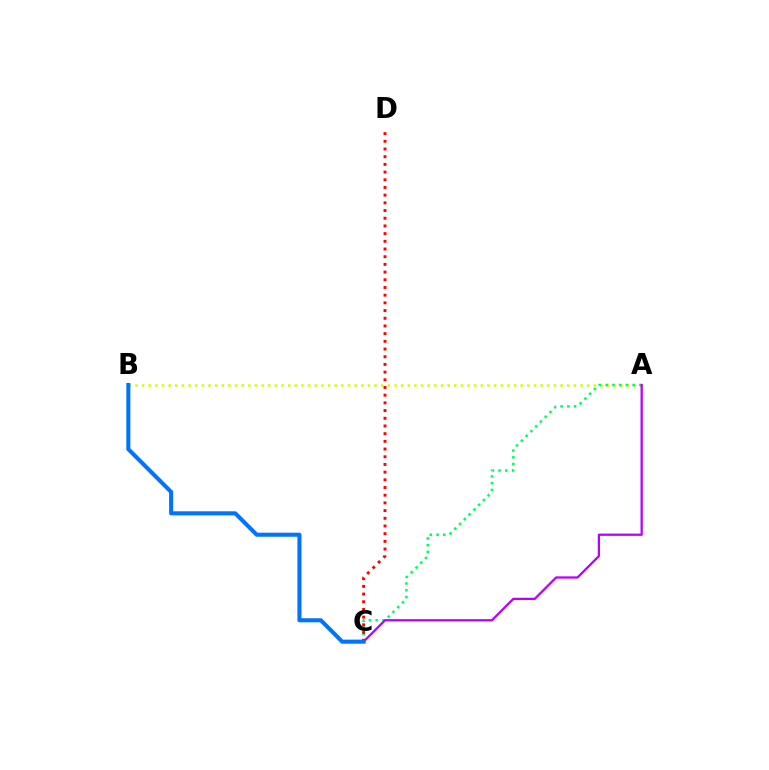{('A', 'B'): [{'color': '#d1ff00', 'line_style': 'dotted', 'thickness': 1.81}], ('A', 'C'): [{'color': '#00ff5c', 'line_style': 'dotted', 'thickness': 1.83}, {'color': '#b900ff', 'line_style': 'solid', 'thickness': 1.64}], ('C', 'D'): [{'color': '#ff0000', 'line_style': 'dotted', 'thickness': 2.09}], ('B', 'C'): [{'color': '#0074ff', 'line_style': 'solid', 'thickness': 2.93}]}